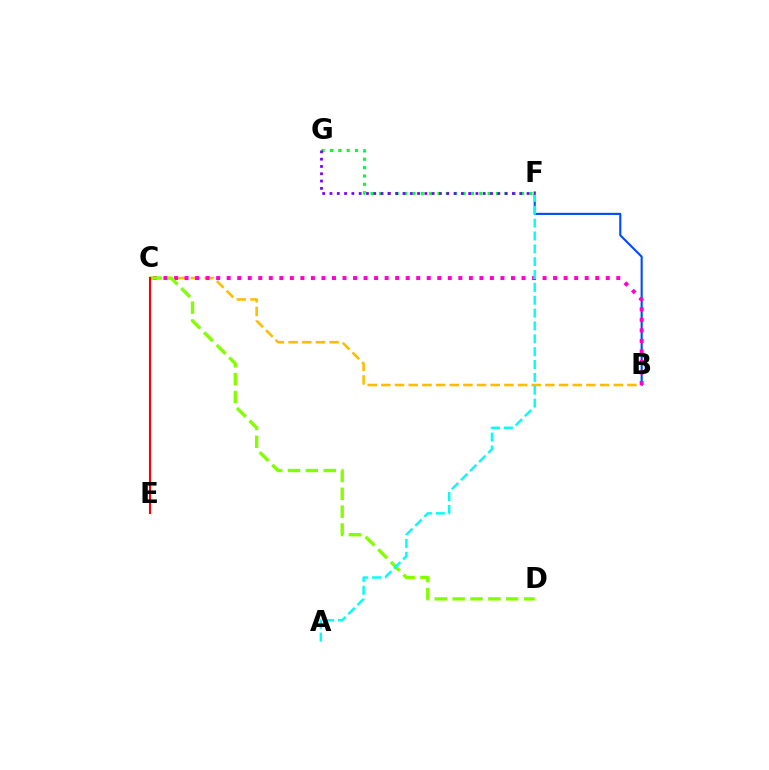{('B', 'F'): [{'color': '#004bff', 'line_style': 'solid', 'thickness': 1.52}], ('B', 'C'): [{'color': '#ffbd00', 'line_style': 'dashed', 'thickness': 1.86}, {'color': '#ff00cf', 'line_style': 'dotted', 'thickness': 2.86}], ('F', 'G'): [{'color': '#00ff39', 'line_style': 'dotted', 'thickness': 2.27}, {'color': '#7200ff', 'line_style': 'dotted', 'thickness': 1.98}], ('C', 'D'): [{'color': '#84ff00', 'line_style': 'dashed', 'thickness': 2.43}], ('A', 'F'): [{'color': '#00fff6', 'line_style': 'dashed', 'thickness': 1.75}], ('C', 'E'): [{'color': '#ff0000', 'line_style': 'solid', 'thickness': 1.51}]}